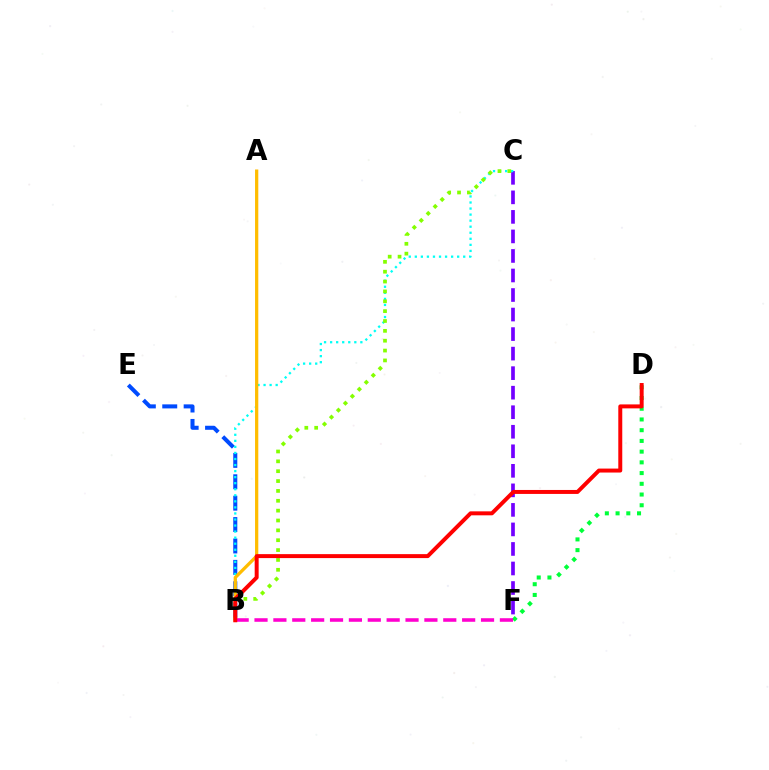{('B', 'E'): [{'color': '#004bff', 'line_style': 'dashed', 'thickness': 2.91}], ('C', 'F'): [{'color': '#7200ff', 'line_style': 'dashed', 'thickness': 2.65}], ('B', 'C'): [{'color': '#00fff6', 'line_style': 'dotted', 'thickness': 1.64}, {'color': '#84ff00', 'line_style': 'dotted', 'thickness': 2.68}], ('A', 'B'): [{'color': '#ffbd00', 'line_style': 'solid', 'thickness': 2.34}], ('D', 'F'): [{'color': '#00ff39', 'line_style': 'dotted', 'thickness': 2.91}], ('B', 'F'): [{'color': '#ff00cf', 'line_style': 'dashed', 'thickness': 2.56}], ('B', 'D'): [{'color': '#ff0000', 'line_style': 'solid', 'thickness': 2.85}]}